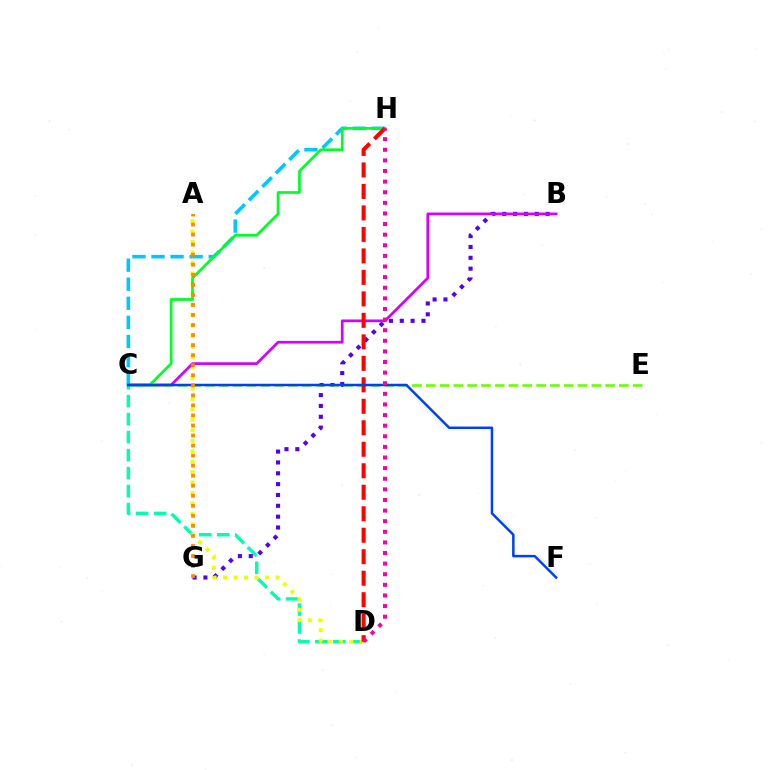{('C', 'H'): [{'color': '#00c7ff', 'line_style': 'dashed', 'thickness': 2.59}, {'color': '#00ff27', 'line_style': 'solid', 'thickness': 1.96}], ('C', 'D'): [{'color': '#00ffaf', 'line_style': 'dashed', 'thickness': 2.44}], ('B', 'G'): [{'color': '#4f00ff', 'line_style': 'dotted', 'thickness': 2.95}], ('A', 'D'): [{'color': '#eeff00', 'line_style': 'dotted', 'thickness': 2.84}], ('B', 'C'): [{'color': '#d600ff', 'line_style': 'solid', 'thickness': 1.96}], ('C', 'E'): [{'color': '#66ff00', 'line_style': 'dashed', 'thickness': 1.87}], ('D', 'H'): [{'color': '#ff0000', 'line_style': 'dashed', 'thickness': 2.92}, {'color': '#ff00a0', 'line_style': 'dotted', 'thickness': 2.88}], ('C', 'F'): [{'color': '#003fff', 'line_style': 'solid', 'thickness': 1.8}], ('A', 'G'): [{'color': '#ff8800', 'line_style': 'dotted', 'thickness': 2.73}]}